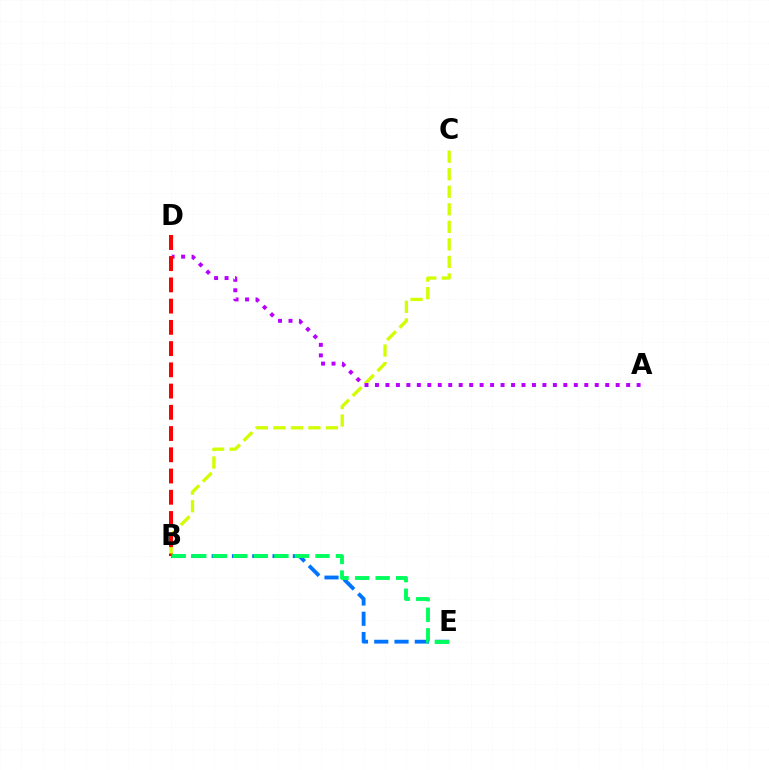{('B', 'C'): [{'color': '#d1ff00', 'line_style': 'dashed', 'thickness': 2.38}], ('B', 'E'): [{'color': '#0074ff', 'line_style': 'dashed', 'thickness': 2.75}, {'color': '#00ff5c', 'line_style': 'dashed', 'thickness': 2.79}], ('A', 'D'): [{'color': '#b900ff', 'line_style': 'dotted', 'thickness': 2.84}], ('B', 'D'): [{'color': '#ff0000', 'line_style': 'dashed', 'thickness': 2.88}]}